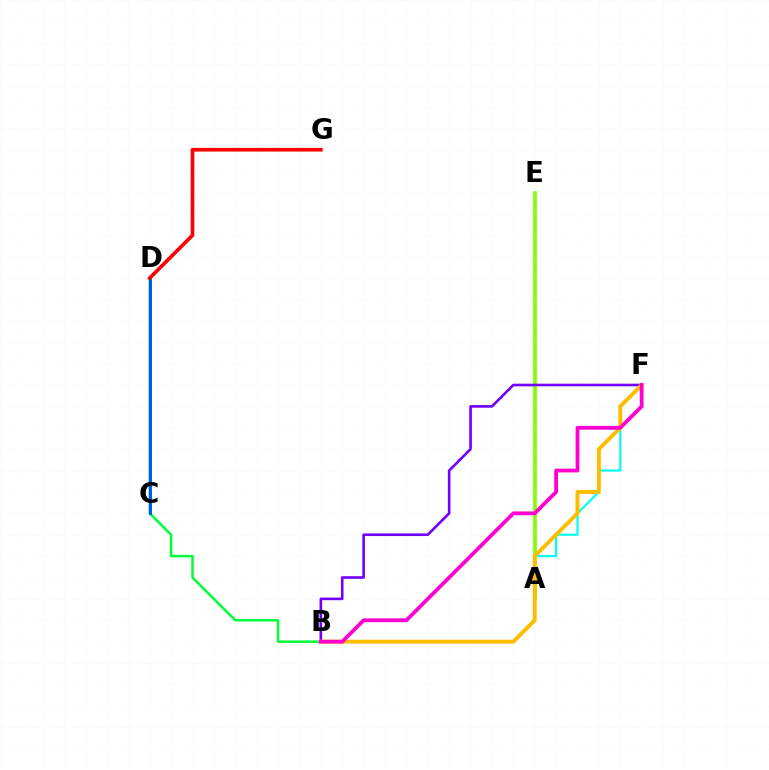{('A', 'E'): [{'color': '#84ff00', 'line_style': 'solid', 'thickness': 2.63}], ('B', 'D'): [{'color': '#00ff39', 'line_style': 'solid', 'thickness': 1.79}], ('C', 'D'): [{'color': '#004bff', 'line_style': 'solid', 'thickness': 2.05}], ('A', 'F'): [{'color': '#00fff6', 'line_style': 'solid', 'thickness': 1.56}], ('B', 'F'): [{'color': '#7200ff', 'line_style': 'solid', 'thickness': 1.89}, {'color': '#ffbd00', 'line_style': 'solid', 'thickness': 2.82}, {'color': '#ff00cf', 'line_style': 'solid', 'thickness': 2.73}], ('D', 'G'): [{'color': '#ff0000', 'line_style': 'solid', 'thickness': 2.64}]}